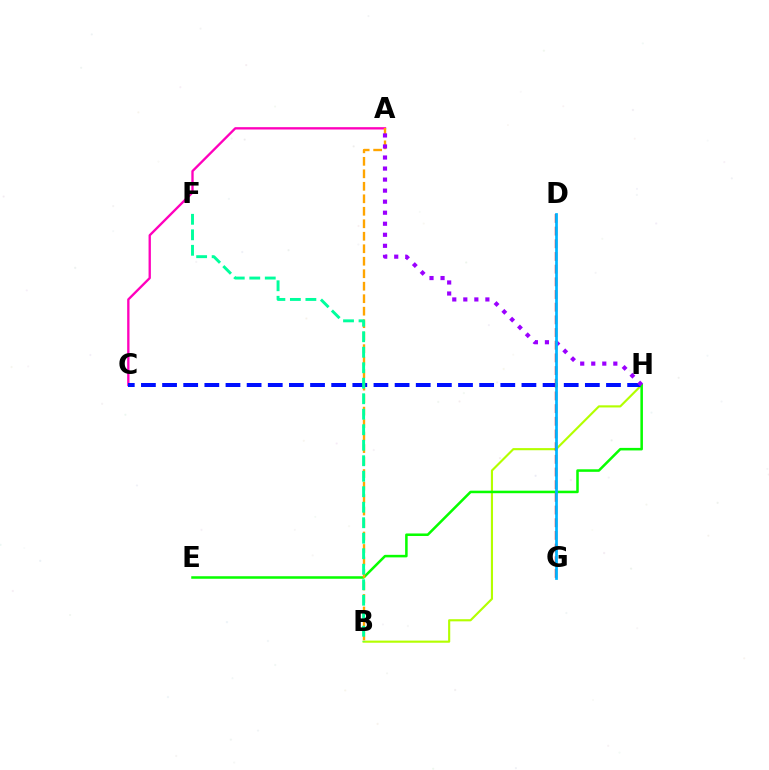{('A', 'C'): [{'color': '#ff00bd', 'line_style': 'solid', 'thickness': 1.68}], ('B', 'H'): [{'color': '#b3ff00', 'line_style': 'solid', 'thickness': 1.54}], ('C', 'H'): [{'color': '#0010ff', 'line_style': 'dashed', 'thickness': 2.87}], ('D', 'G'): [{'color': '#ff0000', 'line_style': 'dashed', 'thickness': 1.72}, {'color': '#00b5ff', 'line_style': 'solid', 'thickness': 1.96}], ('E', 'H'): [{'color': '#08ff00', 'line_style': 'solid', 'thickness': 1.82}], ('A', 'B'): [{'color': '#ffa500', 'line_style': 'dashed', 'thickness': 1.7}], ('A', 'H'): [{'color': '#9b00ff', 'line_style': 'dotted', 'thickness': 3.0}], ('B', 'F'): [{'color': '#00ff9d', 'line_style': 'dashed', 'thickness': 2.11}]}